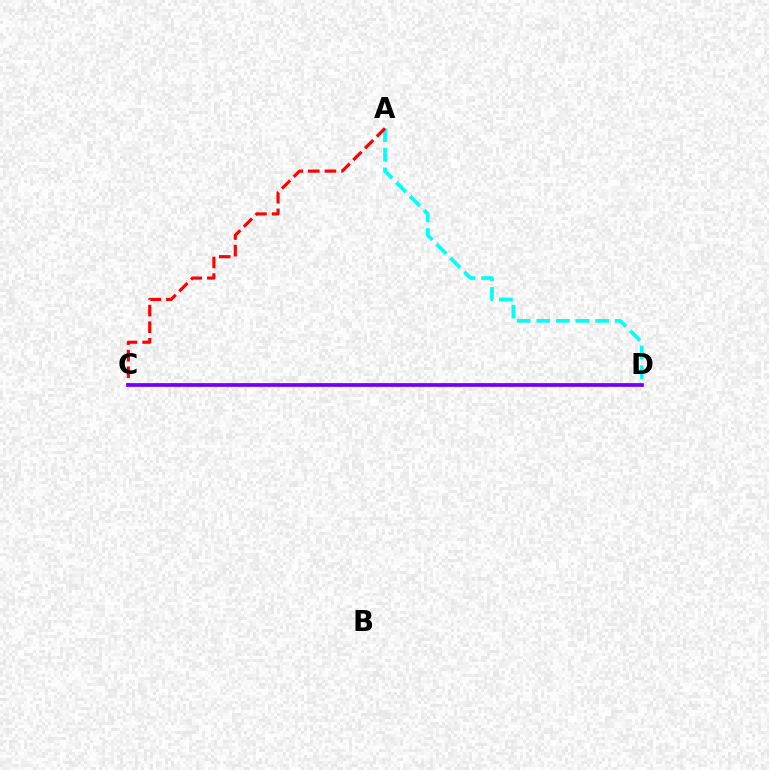{('C', 'D'): [{'color': '#84ff00', 'line_style': 'solid', 'thickness': 1.7}, {'color': '#7200ff', 'line_style': 'solid', 'thickness': 2.69}], ('A', 'D'): [{'color': '#00fff6', 'line_style': 'dashed', 'thickness': 2.66}], ('A', 'C'): [{'color': '#ff0000', 'line_style': 'dashed', 'thickness': 2.26}]}